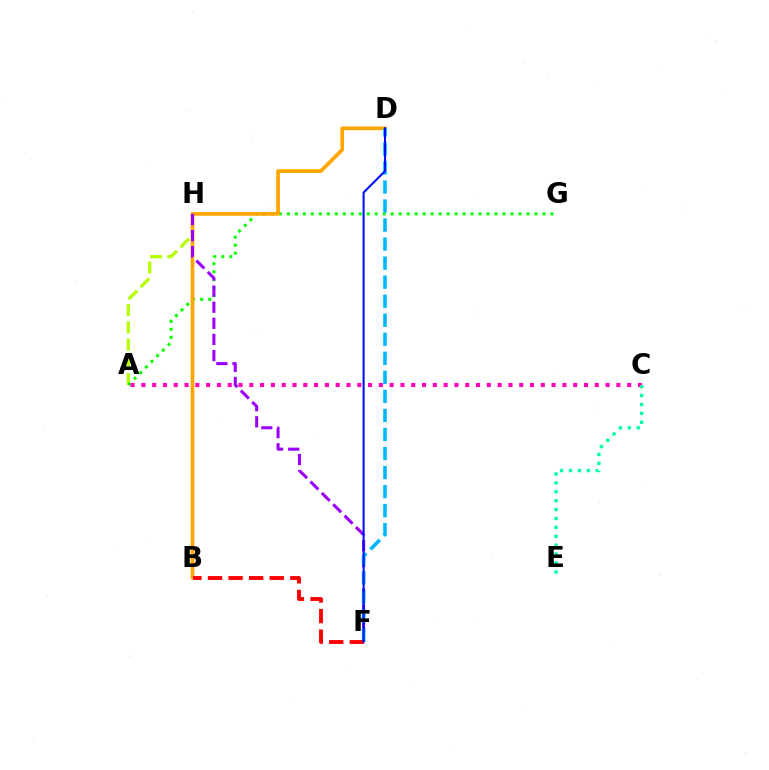{('A', 'H'): [{'color': '#b3ff00', 'line_style': 'dashed', 'thickness': 2.34}], ('A', 'G'): [{'color': '#08ff00', 'line_style': 'dotted', 'thickness': 2.17}], ('B', 'D'): [{'color': '#ffa500', 'line_style': 'solid', 'thickness': 2.67}], ('F', 'H'): [{'color': '#9b00ff', 'line_style': 'dashed', 'thickness': 2.19}], ('A', 'C'): [{'color': '#ff00bd', 'line_style': 'dotted', 'thickness': 2.93}], ('D', 'F'): [{'color': '#00b5ff', 'line_style': 'dashed', 'thickness': 2.59}, {'color': '#0010ff', 'line_style': 'solid', 'thickness': 1.5}], ('C', 'E'): [{'color': '#00ff9d', 'line_style': 'dotted', 'thickness': 2.42}], ('B', 'F'): [{'color': '#ff0000', 'line_style': 'dashed', 'thickness': 2.8}]}